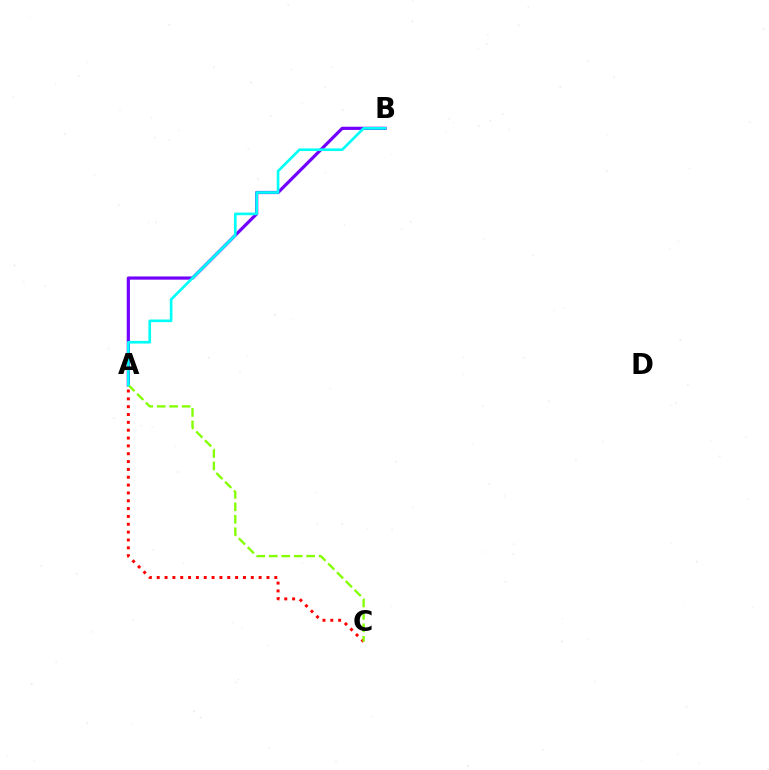{('A', 'B'): [{'color': '#7200ff', 'line_style': 'solid', 'thickness': 2.3}, {'color': '#00fff6', 'line_style': 'solid', 'thickness': 1.91}], ('A', 'C'): [{'color': '#ff0000', 'line_style': 'dotted', 'thickness': 2.13}, {'color': '#84ff00', 'line_style': 'dashed', 'thickness': 1.69}]}